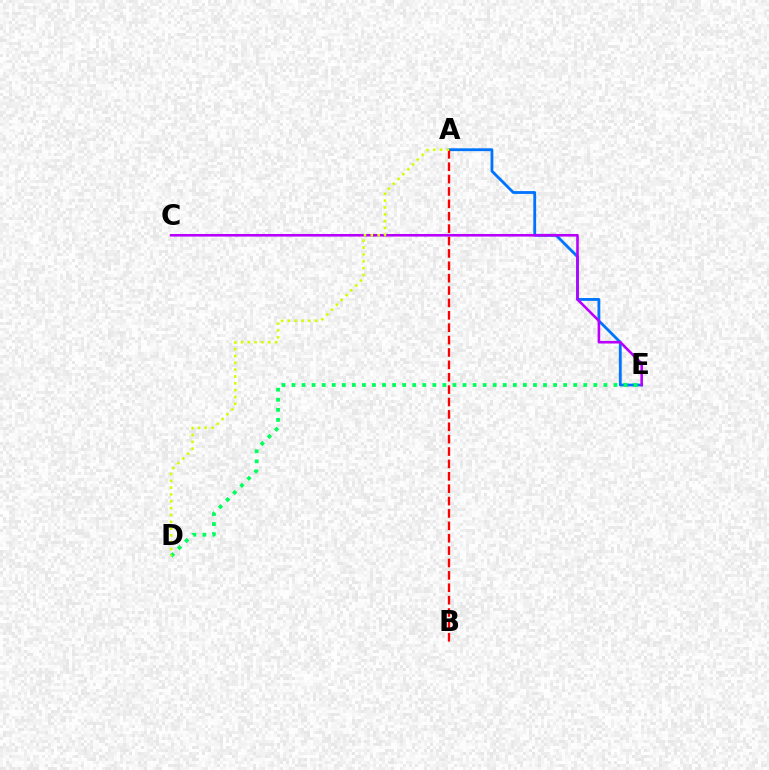{('A', 'E'): [{'color': '#0074ff', 'line_style': 'solid', 'thickness': 2.03}], ('A', 'B'): [{'color': '#ff0000', 'line_style': 'dashed', 'thickness': 1.68}], ('C', 'E'): [{'color': '#b900ff', 'line_style': 'solid', 'thickness': 1.87}], ('D', 'E'): [{'color': '#00ff5c', 'line_style': 'dotted', 'thickness': 2.73}], ('A', 'D'): [{'color': '#d1ff00', 'line_style': 'dotted', 'thickness': 1.86}]}